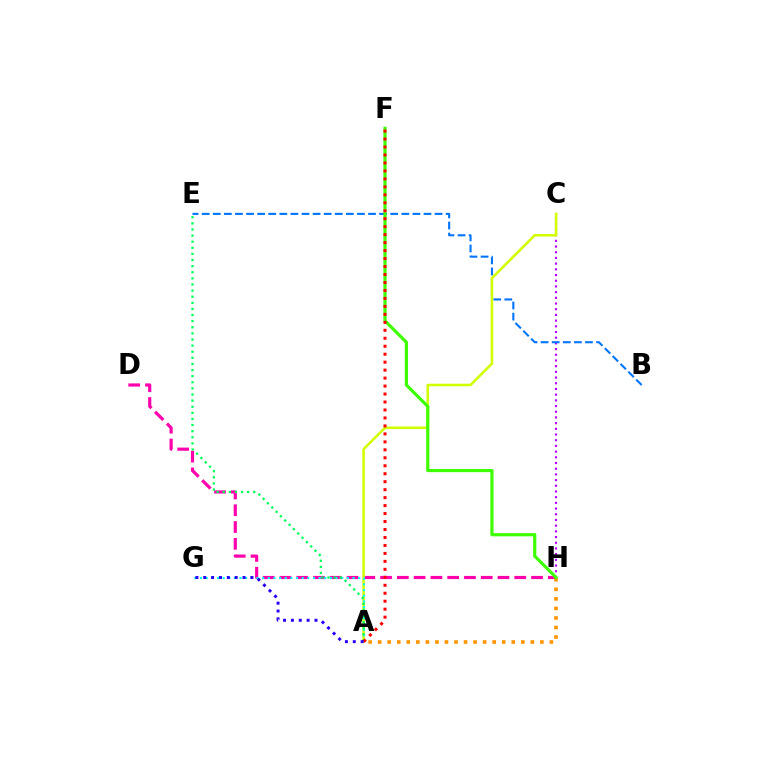{('C', 'H'): [{'color': '#b900ff', 'line_style': 'dotted', 'thickness': 1.55}], ('D', 'H'): [{'color': '#ff00ac', 'line_style': 'dashed', 'thickness': 2.28}], ('A', 'H'): [{'color': '#ff9400', 'line_style': 'dotted', 'thickness': 2.59}], ('B', 'E'): [{'color': '#0074ff', 'line_style': 'dashed', 'thickness': 1.51}], ('A', 'C'): [{'color': '#d1ff00', 'line_style': 'solid', 'thickness': 1.84}], ('F', 'H'): [{'color': '#3dff00', 'line_style': 'solid', 'thickness': 2.28}], ('A', 'G'): [{'color': '#00fff6', 'line_style': 'dotted', 'thickness': 1.53}, {'color': '#2500ff', 'line_style': 'dotted', 'thickness': 2.14}], ('A', 'E'): [{'color': '#00ff5c', 'line_style': 'dotted', 'thickness': 1.66}], ('A', 'F'): [{'color': '#ff0000', 'line_style': 'dotted', 'thickness': 2.16}]}